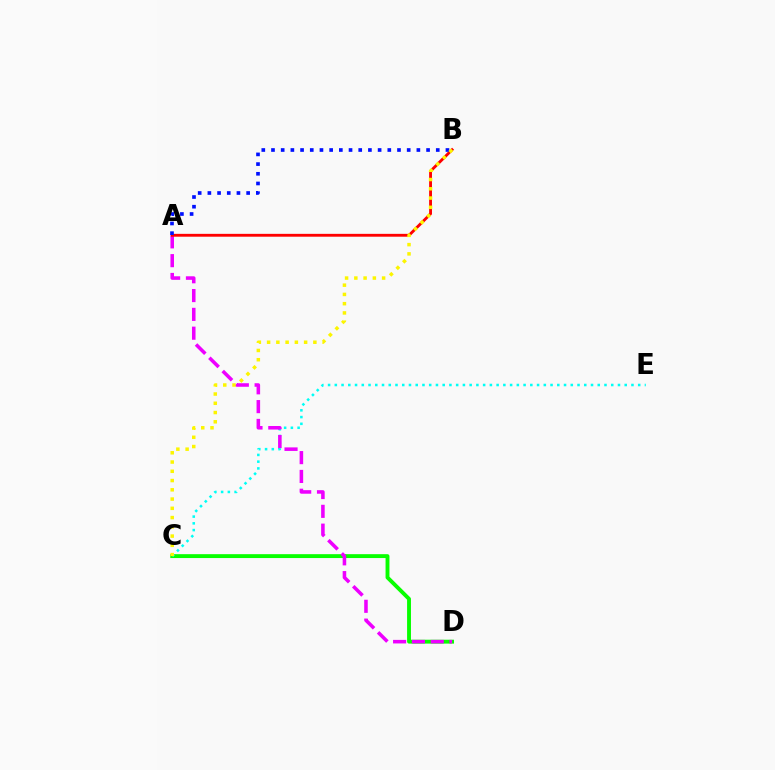{('C', 'D'): [{'color': '#08ff00', 'line_style': 'solid', 'thickness': 2.79}], ('C', 'E'): [{'color': '#00fff6', 'line_style': 'dotted', 'thickness': 1.83}], ('A', 'D'): [{'color': '#ee00ff', 'line_style': 'dashed', 'thickness': 2.56}], ('A', 'B'): [{'color': '#ff0000', 'line_style': 'solid', 'thickness': 2.05}, {'color': '#0010ff', 'line_style': 'dotted', 'thickness': 2.63}], ('B', 'C'): [{'color': '#fcf500', 'line_style': 'dotted', 'thickness': 2.51}]}